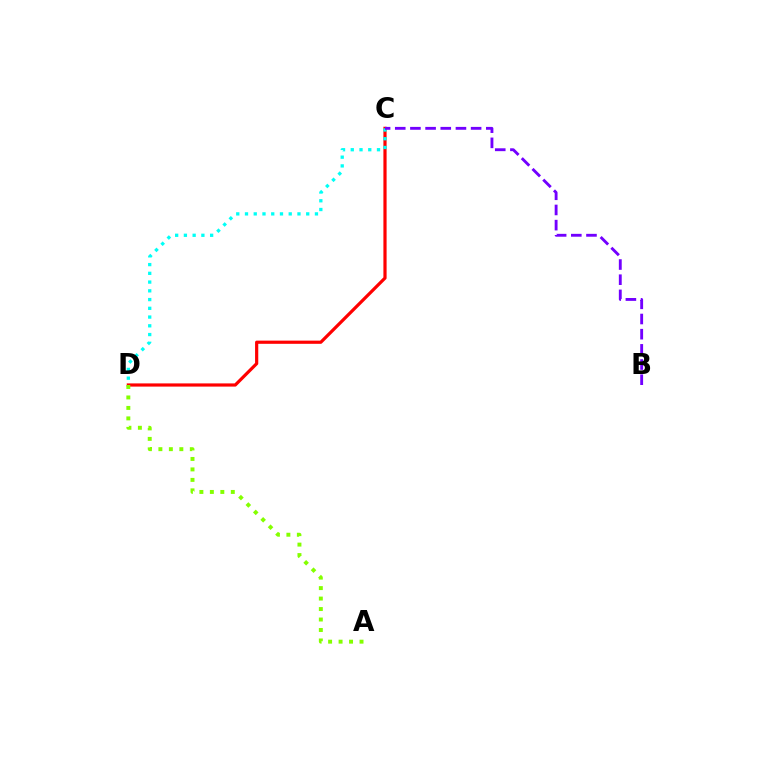{('C', 'D'): [{'color': '#ff0000', 'line_style': 'solid', 'thickness': 2.3}, {'color': '#00fff6', 'line_style': 'dotted', 'thickness': 2.38}], ('A', 'D'): [{'color': '#84ff00', 'line_style': 'dotted', 'thickness': 2.85}], ('B', 'C'): [{'color': '#7200ff', 'line_style': 'dashed', 'thickness': 2.06}]}